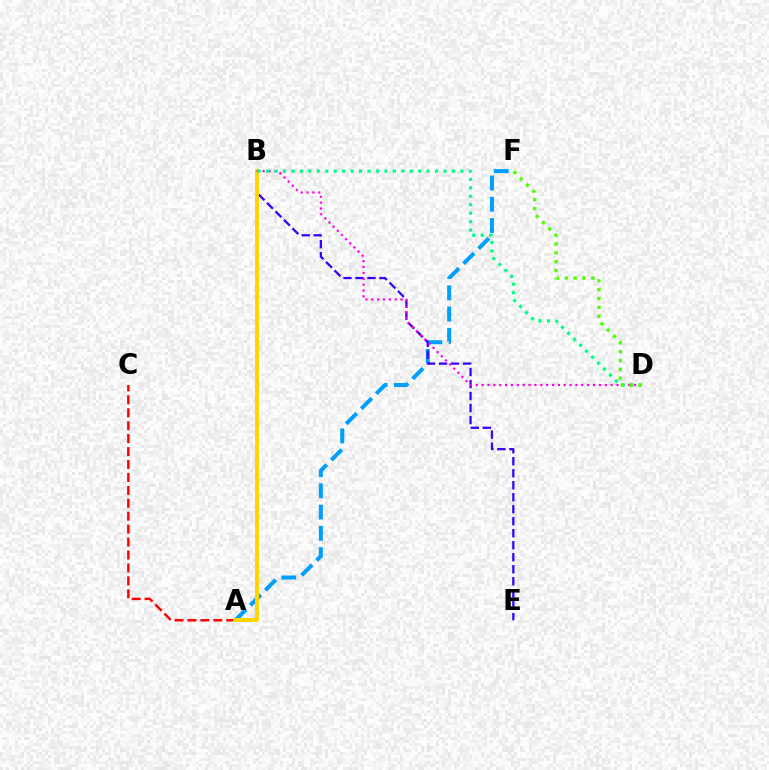{('A', 'C'): [{'color': '#ff0000', 'line_style': 'dashed', 'thickness': 1.76}], ('A', 'F'): [{'color': '#009eff', 'line_style': 'dashed', 'thickness': 2.89}], ('B', 'E'): [{'color': '#3700ff', 'line_style': 'dashed', 'thickness': 1.63}], ('A', 'B'): [{'color': '#ffd500', 'line_style': 'solid', 'thickness': 2.83}], ('B', 'D'): [{'color': '#ff00ed', 'line_style': 'dotted', 'thickness': 1.59}, {'color': '#00ff86', 'line_style': 'dotted', 'thickness': 2.29}], ('D', 'F'): [{'color': '#4fff00', 'line_style': 'dotted', 'thickness': 2.4}]}